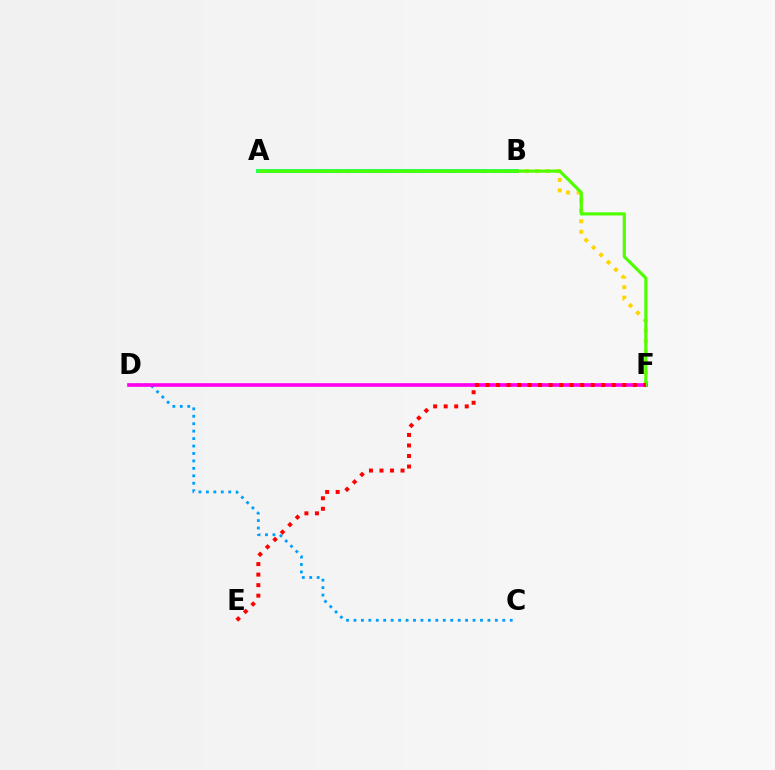{('C', 'D'): [{'color': '#009eff', 'line_style': 'dotted', 'thickness': 2.02}], ('A', 'F'): [{'color': '#ffd500', 'line_style': 'dotted', 'thickness': 2.85}, {'color': '#4fff00', 'line_style': 'solid', 'thickness': 2.27}], ('A', 'B'): [{'color': '#3700ff', 'line_style': 'dashed', 'thickness': 1.98}, {'color': '#00ff86', 'line_style': 'solid', 'thickness': 2.83}], ('D', 'F'): [{'color': '#ff00ed', 'line_style': 'solid', 'thickness': 2.62}], ('E', 'F'): [{'color': '#ff0000', 'line_style': 'dotted', 'thickness': 2.86}]}